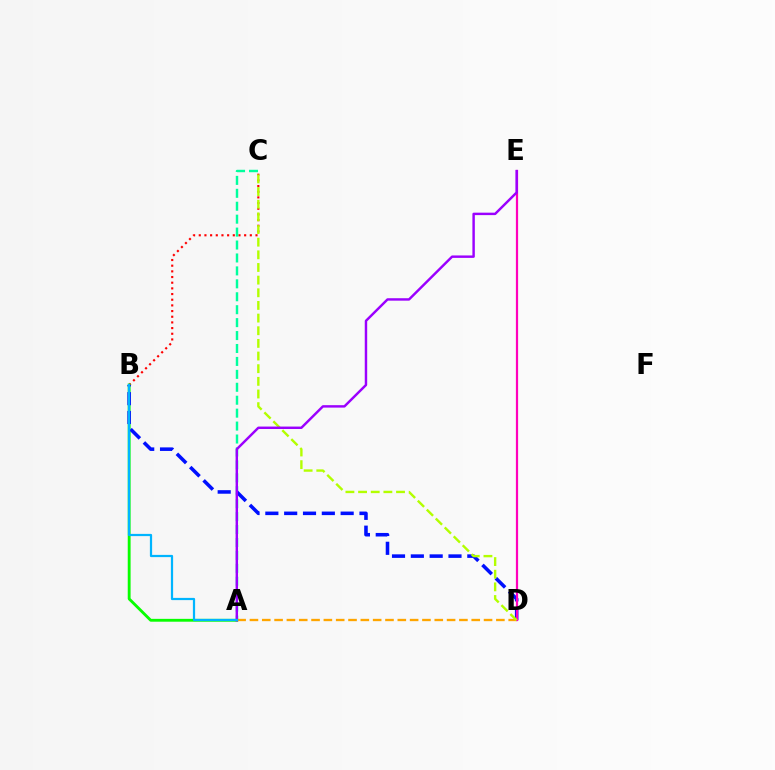{('B', 'C'): [{'color': '#ff0000', 'line_style': 'dotted', 'thickness': 1.54}], ('A', 'C'): [{'color': '#00ff9d', 'line_style': 'dashed', 'thickness': 1.76}], ('A', 'B'): [{'color': '#08ff00', 'line_style': 'solid', 'thickness': 2.05}, {'color': '#00b5ff', 'line_style': 'solid', 'thickness': 1.6}], ('B', 'D'): [{'color': '#0010ff', 'line_style': 'dashed', 'thickness': 2.56}], ('A', 'D'): [{'color': '#ffa500', 'line_style': 'dashed', 'thickness': 1.67}], ('D', 'E'): [{'color': '#ff00bd', 'line_style': 'solid', 'thickness': 1.6}], ('C', 'D'): [{'color': '#b3ff00', 'line_style': 'dashed', 'thickness': 1.72}], ('A', 'E'): [{'color': '#9b00ff', 'line_style': 'solid', 'thickness': 1.76}]}